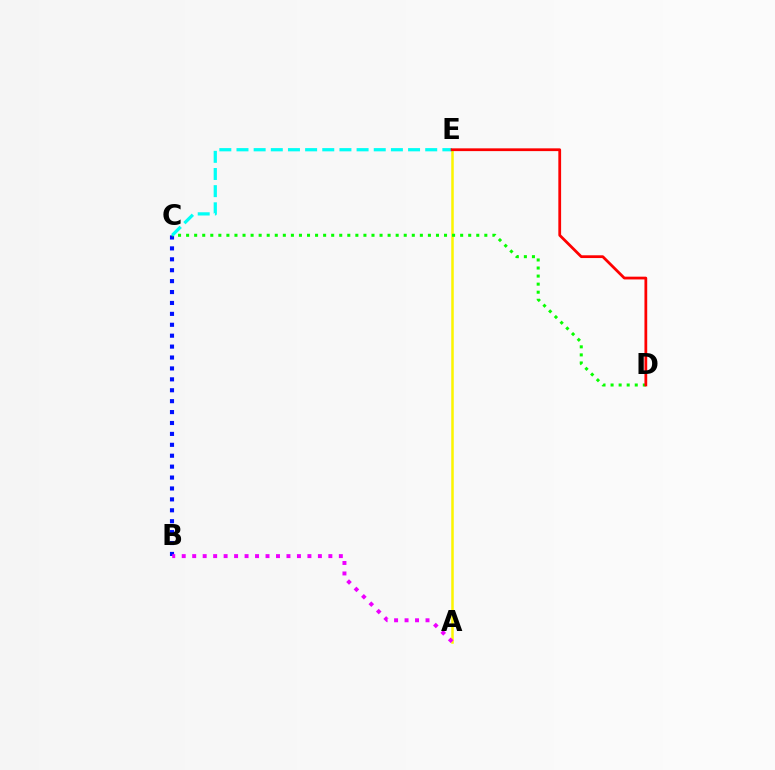{('B', 'C'): [{'color': '#0010ff', 'line_style': 'dotted', 'thickness': 2.96}], ('A', 'E'): [{'color': '#fcf500', 'line_style': 'solid', 'thickness': 1.82}], ('C', 'D'): [{'color': '#08ff00', 'line_style': 'dotted', 'thickness': 2.19}], ('A', 'B'): [{'color': '#ee00ff', 'line_style': 'dotted', 'thickness': 2.85}], ('C', 'E'): [{'color': '#00fff6', 'line_style': 'dashed', 'thickness': 2.33}], ('D', 'E'): [{'color': '#ff0000', 'line_style': 'solid', 'thickness': 1.99}]}